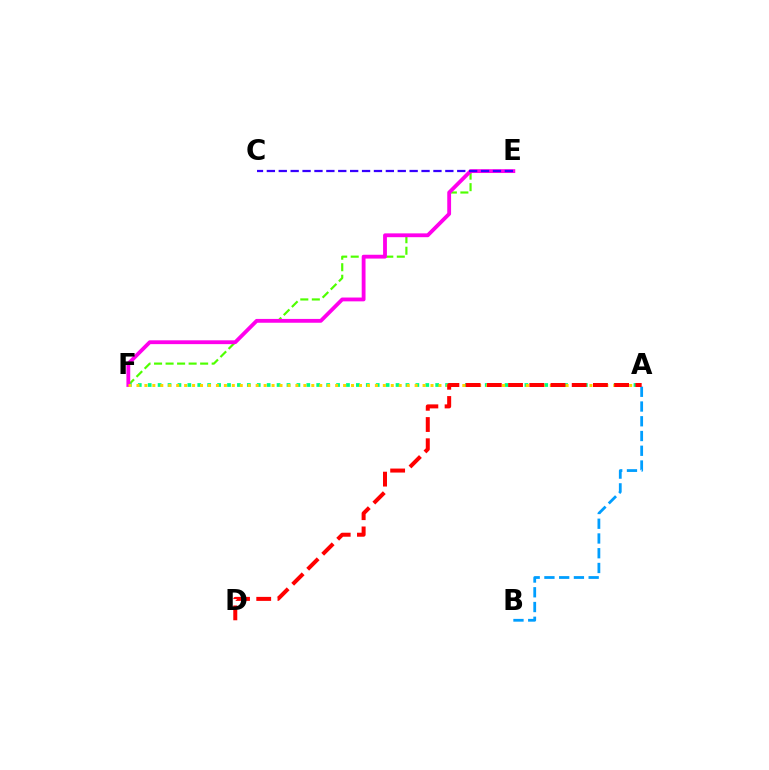{('E', 'F'): [{'color': '#4fff00', 'line_style': 'dashed', 'thickness': 1.57}, {'color': '#ff00ed', 'line_style': 'solid', 'thickness': 2.75}], ('A', 'F'): [{'color': '#00ff86', 'line_style': 'dotted', 'thickness': 2.69}, {'color': '#ffd500', 'line_style': 'dotted', 'thickness': 2.16}], ('A', 'B'): [{'color': '#009eff', 'line_style': 'dashed', 'thickness': 2.0}], ('A', 'D'): [{'color': '#ff0000', 'line_style': 'dashed', 'thickness': 2.88}], ('C', 'E'): [{'color': '#3700ff', 'line_style': 'dashed', 'thickness': 1.62}]}